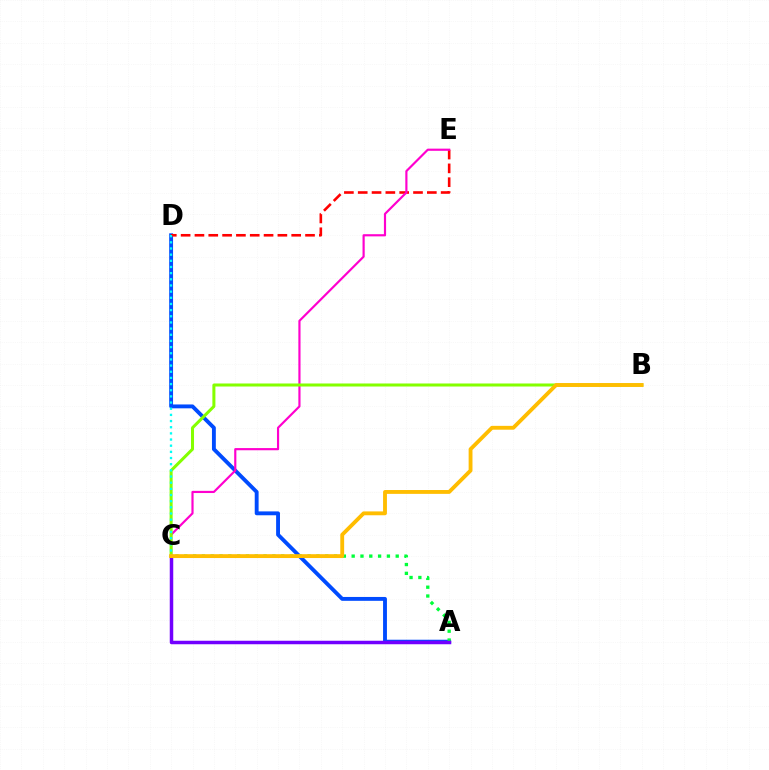{('A', 'D'): [{'color': '#004bff', 'line_style': 'solid', 'thickness': 2.79}], ('A', 'C'): [{'color': '#00ff39', 'line_style': 'dotted', 'thickness': 2.39}, {'color': '#7200ff', 'line_style': 'solid', 'thickness': 2.52}], ('D', 'E'): [{'color': '#ff0000', 'line_style': 'dashed', 'thickness': 1.88}], ('C', 'E'): [{'color': '#ff00cf', 'line_style': 'solid', 'thickness': 1.57}], ('B', 'C'): [{'color': '#84ff00', 'line_style': 'solid', 'thickness': 2.18}, {'color': '#ffbd00', 'line_style': 'solid', 'thickness': 2.77}], ('C', 'D'): [{'color': '#00fff6', 'line_style': 'dotted', 'thickness': 1.67}]}